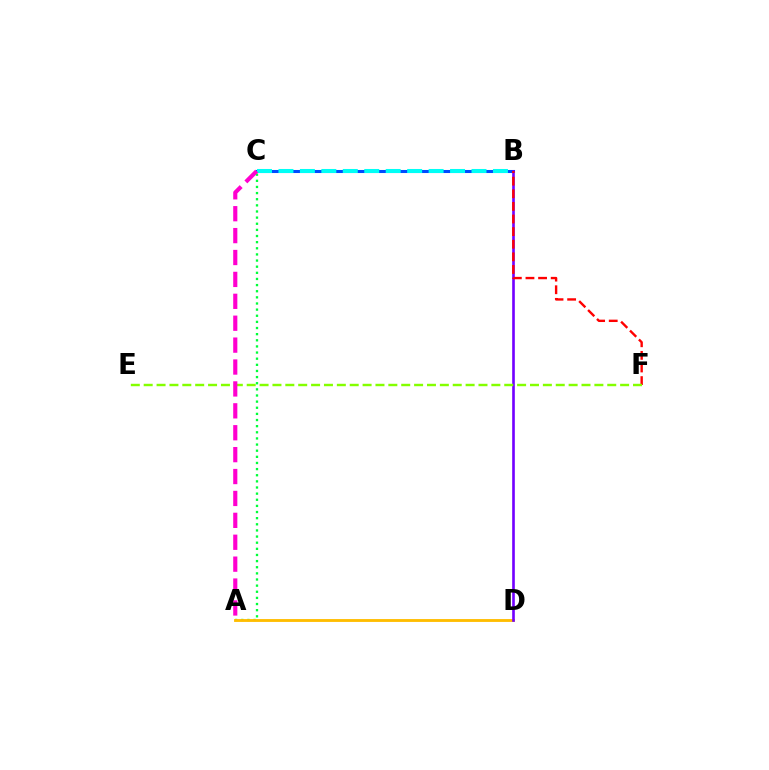{('A', 'C'): [{'color': '#00ff39', 'line_style': 'dotted', 'thickness': 1.67}, {'color': '#ff00cf', 'line_style': 'dashed', 'thickness': 2.98}], ('A', 'D'): [{'color': '#ffbd00', 'line_style': 'solid', 'thickness': 2.05}], ('B', 'C'): [{'color': '#004bff', 'line_style': 'solid', 'thickness': 2.2}, {'color': '#00fff6', 'line_style': 'dashed', 'thickness': 2.91}], ('B', 'D'): [{'color': '#7200ff', 'line_style': 'solid', 'thickness': 1.89}], ('B', 'F'): [{'color': '#ff0000', 'line_style': 'dashed', 'thickness': 1.71}], ('E', 'F'): [{'color': '#84ff00', 'line_style': 'dashed', 'thickness': 1.75}]}